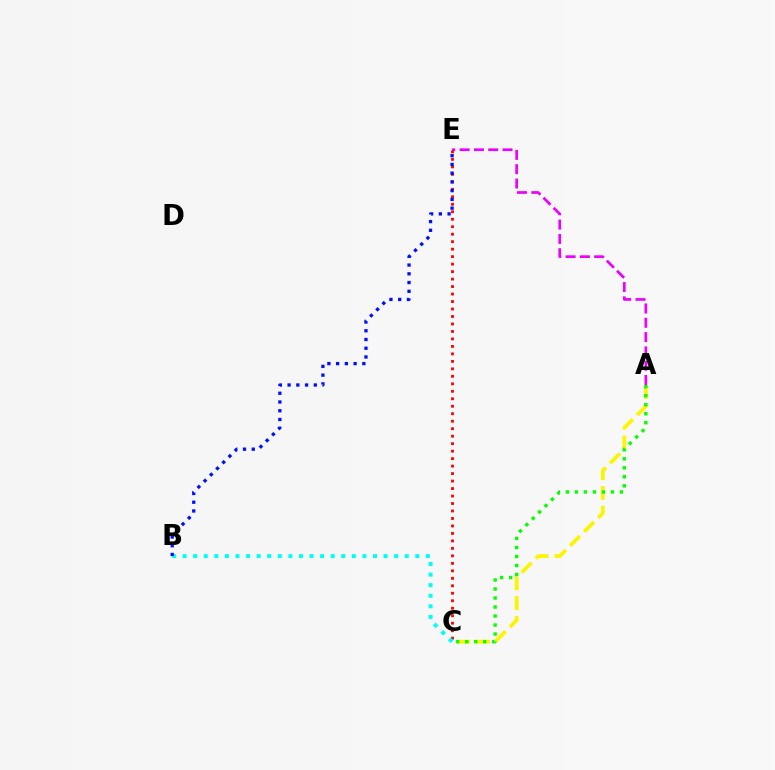{('A', 'C'): [{'color': '#fcf500', 'line_style': 'dashed', 'thickness': 2.69}, {'color': '#08ff00', 'line_style': 'dotted', 'thickness': 2.45}], ('A', 'E'): [{'color': '#ee00ff', 'line_style': 'dashed', 'thickness': 1.94}], ('C', 'E'): [{'color': '#ff0000', 'line_style': 'dotted', 'thickness': 2.03}], ('B', 'C'): [{'color': '#00fff6', 'line_style': 'dotted', 'thickness': 2.87}], ('B', 'E'): [{'color': '#0010ff', 'line_style': 'dotted', 'thickness': 2.38}]}